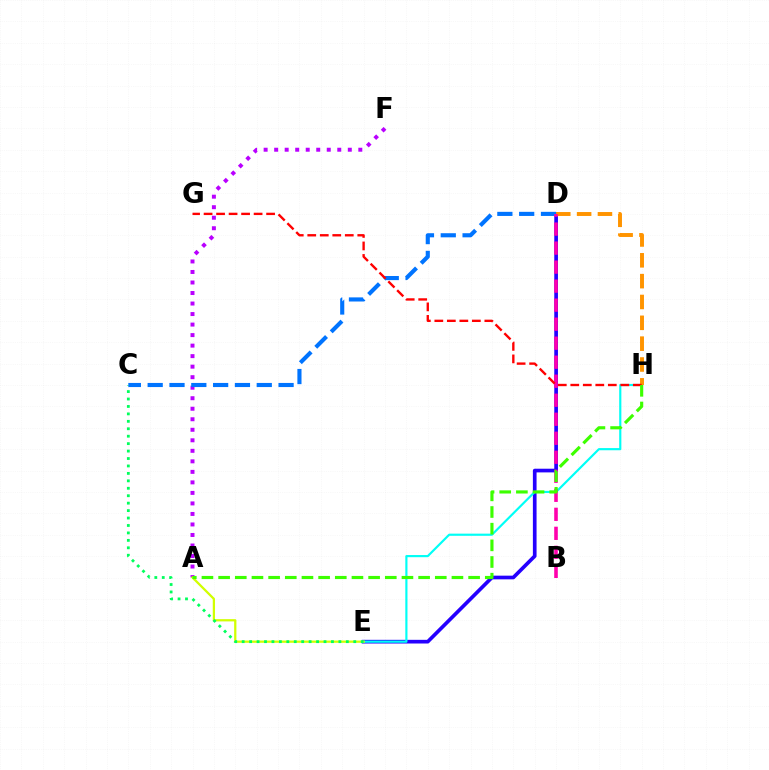{('A', 'F'): [{'color': '#b900ff', 'line_style': 'dotted', 'thickness': 2.86}], ('D', 'E'): [{'color': '#2500ff', 'line_style': 'solid', 'thickness': 2.65}], ('E', 'H'): [{'color': '#00fff6', 'line_style': 'solid', 'thickness': 1.56}], ('A', 'E'): [{'color': '#d1ff00', 'line_style': 'solid', 'thickness': 1.62}], ('C', 'E'): [{'color': '#00ff5c', 'line_style': 'dotted', 'thickness': 2.02}], ('D', 'H'): [{'color': '#ff9400', 'line_style': 'dashed', 'thickness': 2.83}], ('C', 'D'): [{'color': '#0074ff', 'line_style': 'dashed', 'thickness': 2.96}], ('B', 'D'): [{'color': '#ff00ac', 'line_style': 'dashed', 'thickness': 2.58}], ('G', 'H'): [{'color': '#ff0000', 'line_style': 'dashed', 'thickness': 1.7}], ('A', 'H'): [{'color': '#3dff00', 'line_style': 'dashed', 'thickness': 2.26}]}